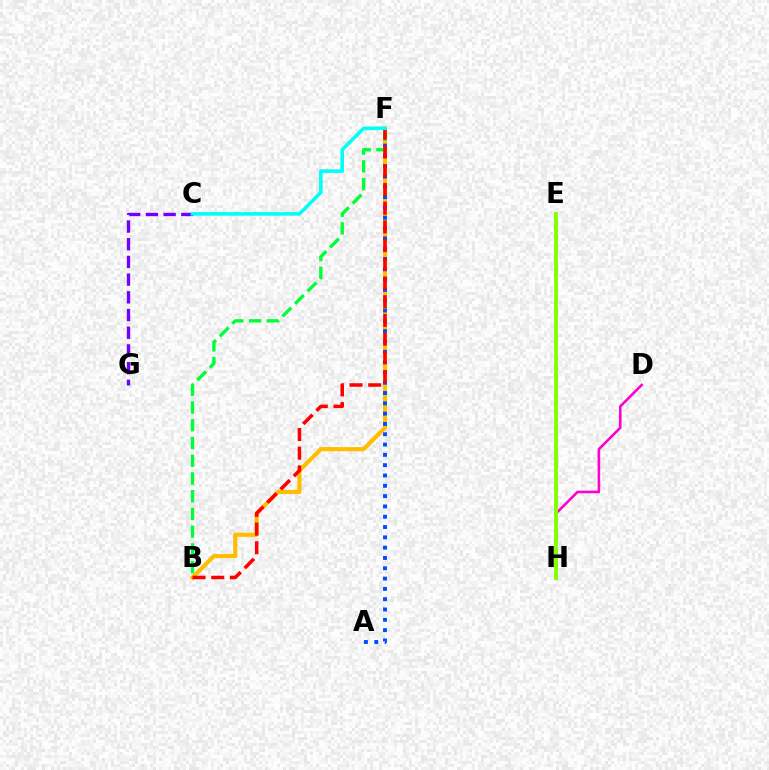{('C', 'G'): [{'color': '#7200ff', 'line_style': 'dashed', 'thickness': 2.41}], ('B', 'F'): [{'color': '#ffbd00', 'line_style': 'solid', 'thickness': 2.97}, {'color': '#00ff39', 'line_style': 'dashed', 'thickness': 2.41}, {'color': '#ff0000', 'line_style': 'dashed', 'thickness': 2.54}], ('A', 'F'): [{'color': '#004bff', 'line_style': 'dotted', 'thickness': 2.8}], ('C', 'F'): [{'color': '#00fff6', 'line_style': 'solid', 'thickness': 2.58}], ('D', 'H'): [{'color': '#ff00cf', 'line_style': 'solid', 'thickness': 1.87}], ('E', 'H'): [{'color': '#84ff00', 'line_style': 'solid', 'thickness': 2.8}]}